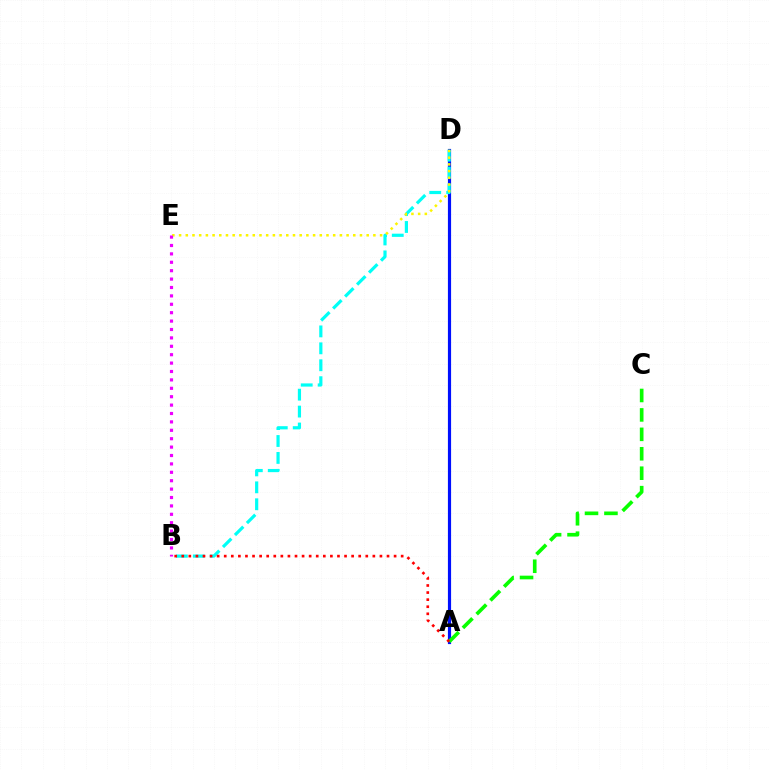{('A', 'D'): [{'color': '#0010ff', 'line_style': 'solid', 'thickness': 2.29}], ('B', 'D'): [{'color': '#00fff6', 'line_style': 'dashed', 'thickness': 2.3}], ('D', 'E'): [{'color': '#fcf500', 'line_style': 'dotted', 'thickness': 1.82}], ('A', 'C'): [{'color': '#08ff00', 'line_style': 'dashed', 'thickness': 2.64}], ('A', 'B'): [{'color': '#ff0000', 'line_style': 'dotted', 'thickness': 1.92}], ('B', 'E'): [{'color': '#ee00ff', 'line_style': 'dotted', 'thickness': 2.28}]}